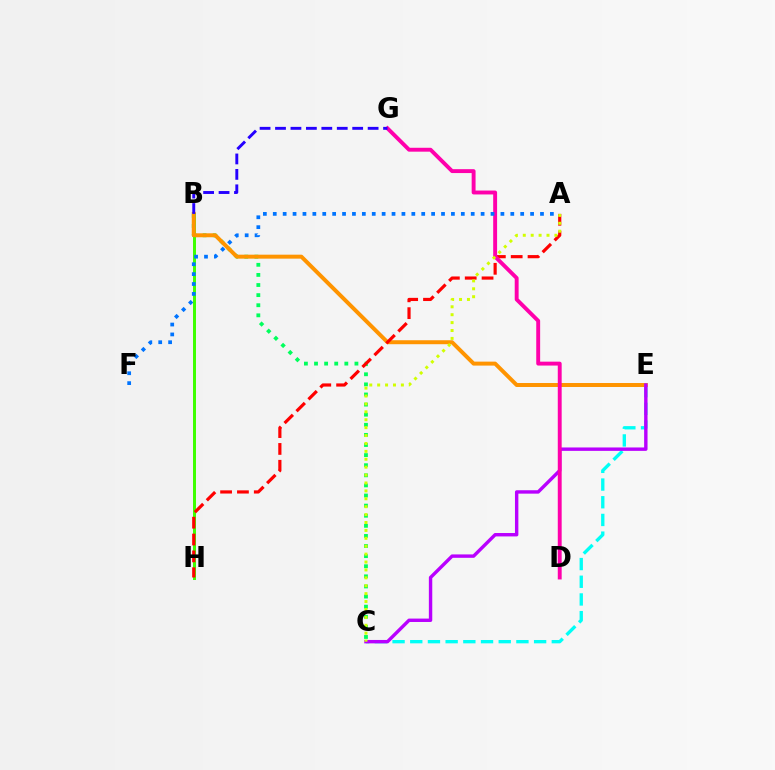{('B', 'H'): [{'color': '#3dff00', 'line_style': 'solid', 'thickness': 2.14}], ('B', 'C'): [{'color': '#00ff5c', 'line_style': 'dotted', 'thickness': 2.75}], ('C', 'E'): [{'color': '#00fff6', 'line_style': 'dashed', 'thickness': 2.4}, {'color': '#b900ff', 'line_style': 'solid', 'thickness': 2.45}], ('B', 'E'): [{'color': '#ff9400', 'line_style': 'solid', 'thickness': 2.86}], ('A', 'H'): [{'color': '#ff0000', 'line_style': 'dashed', 'thickness': 2.29}], ('D', 'G'): [{'color': '#ff00ac', 'line_style': 'solid', 'thickness': 2.81}], ('A', 'C'): [{'color': '#d1ff00', 'line_style': 'dotted', 'thickness': 2.15}], ('B', 'G'): [{'color': '#2500ff', 'line_style': 'dashed', 'thickness': 2.1}], ('A', 'F'): [{'color': '#0074ff', 'line_style': 'dotted', 'thickness': 2.69}]}